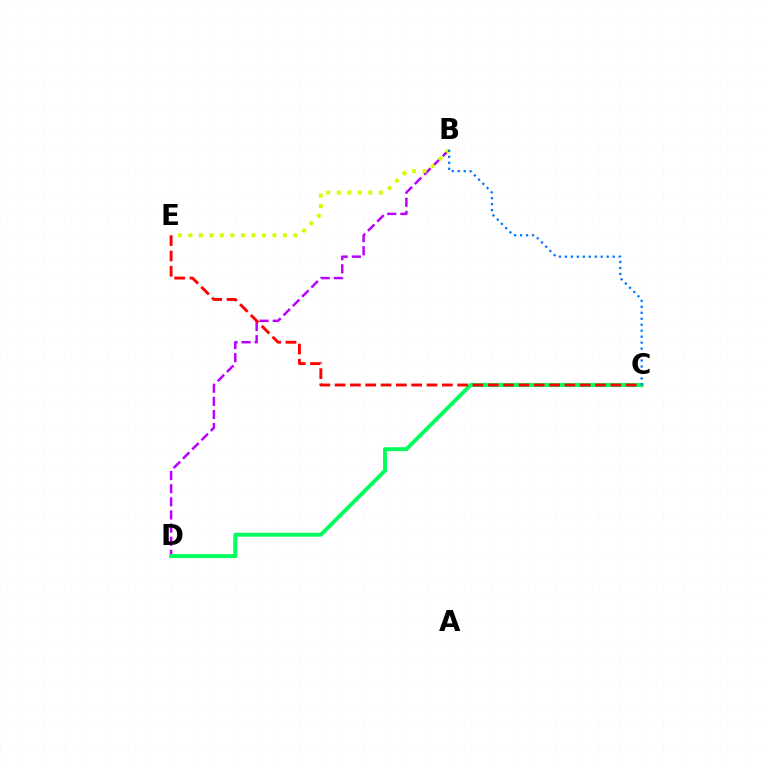{('B', 'D'): [{'color': '#b900ff', 'line_style': 'dashed', 'thickness': 1.78}], ('C', 'D'): [{'color': '#00ff5c', 'line_style': 'solid', 'thickness': 2.82}], ('B', 'E'): [{'color': '#d1ff00', 'line_style': 'dotted', 'thickness': 2.86}], ('C', 'E'): [{'color': '#ff0000', 'line_style': 'dashed', 'thickness': 2.08}], ('B', 'C'): [{'color': '#0074ff', 'line_style': 'dotted', 'thickness': 1.62}]}